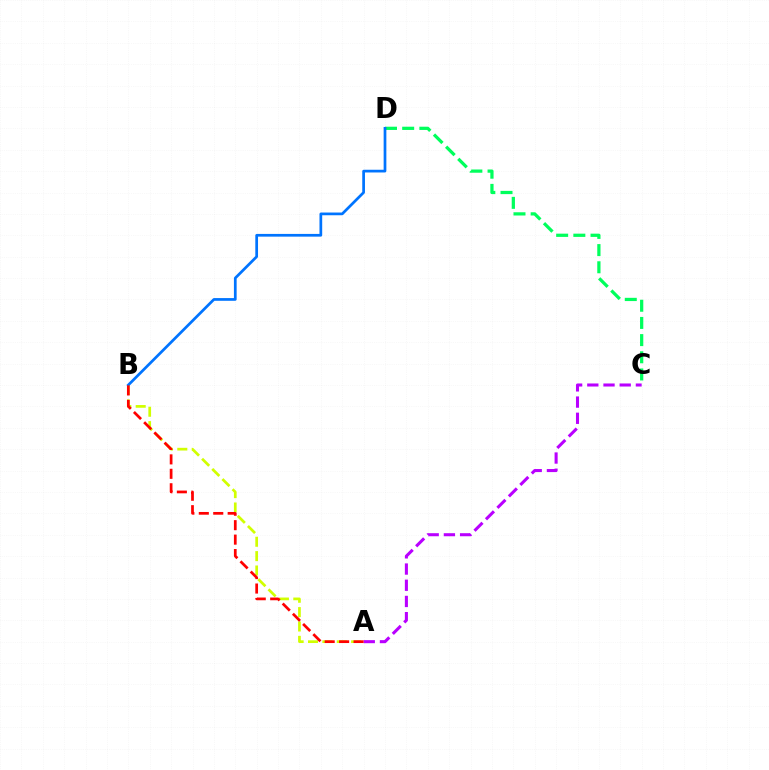{('C', 'D'): [{'color': '#00ff5c', 'line_style': 'dashed', 'thickness': 2.33}], ('A', 'C'): [{'color': '#b900ff', 'line_style': 'dashed', 'thickness': 2.2}], ('A', 'B'): [{'color': '#d1ff00', 'line_style': 'dashed', 'thickness': 1.95}, {'color': '#ff0000', 'line_style': 'dashed', 'thickness': 1.96}], ('B', 'D'): [{'color': '#0074ff', 'line_style': 'solid', 'thickness': 1.96}]}